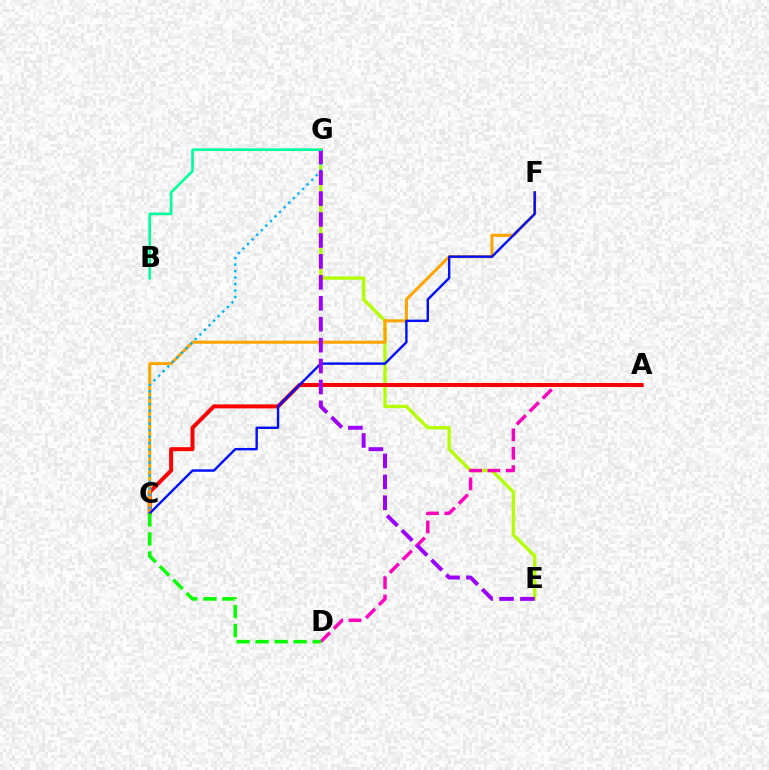{('E', 'G'): [{'color': '#b3ff00', 'line_style': 'solid', 'thickness': 2.41}, {'color': '#9b00ff', 'line_style': 'dashed', 'thickness': 2.84}], ('A', 'D'): [{'color': '#ff00bd', 'line_style': 'dashed', 'thickness': 2.49}], ('A', 'C'): [{'color': '#ff0000', 'line_style': 'solid', 'thickness': 2.87}], ('C', 'F'): [{'color': '#ffa500', 'line_style': 'solid', 'thickness': 2.2}, {'color': '#0010ff', 'line_style': 'solid', 'thickness': 1.73}], ('C', 'G'): [{'color': '#00b5ff', 'line_style': 'dotted', 'thickness': 1.76}], ('C', 'D'): [{'color': '#08ff00', 'line_style': 'dashed', 'thickness': 2.58}], ('B', 'G'): [{'color': '#00ff9d', 'line_style': 'solid', 'thickness': 1.9}]}